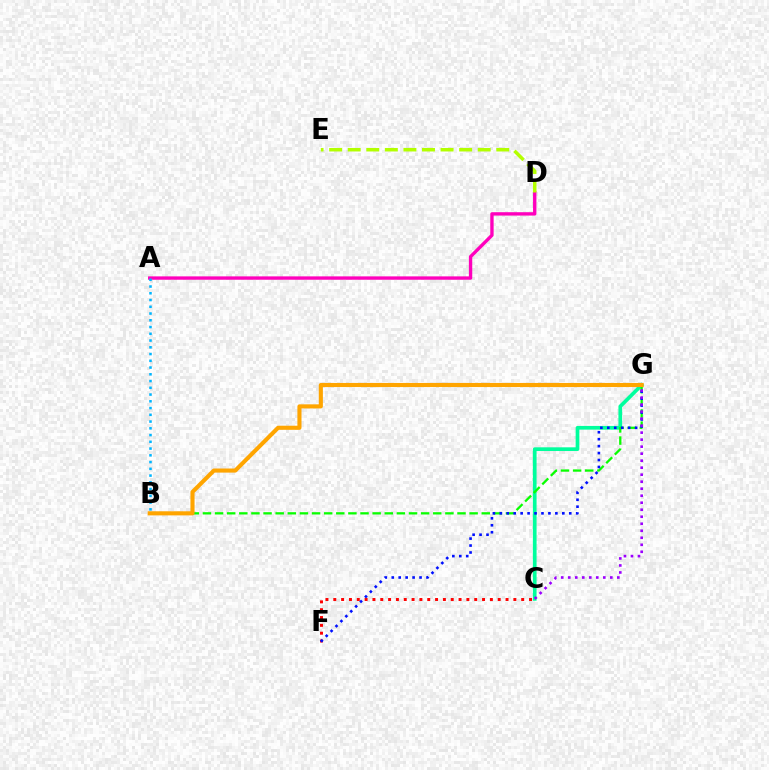{('C', 'G'): [{'color': '#00ff9d', 'line_style': 'solid', 'thickness': 2.66}, {'color': '#9b00ff', 'line_style': 'dotted', 'thickness': 1.9}], ('B', 'G'): [{'color': '#08ff00', 'line_style': 'dashed', 'thickness': 1.65}, {'color': '#ffa500', 'line_style': 'solid', 'thickness': 2.95}], ('A', 'D'): [{'color': '#ff00bd', 'line_style': 'solid', 'thickness': 2.42}], ('D', 'E'): [{'color': '#b3ff00', 'line_style': 'dashed', 'thickness': 2.52}], ('C', 'F'): [{'color': '#ff0000', 'line_style': 'dotted', 'thickness': 2.13}], ('F', 'G'): [{'color': '#0010ff', 'line_style': 'dotted', 'thickness': 1.89}], ('A', 'B'): [{'color': '#00b5ff', 'line_style': 'dotted', 'thickness': 1.83}]}